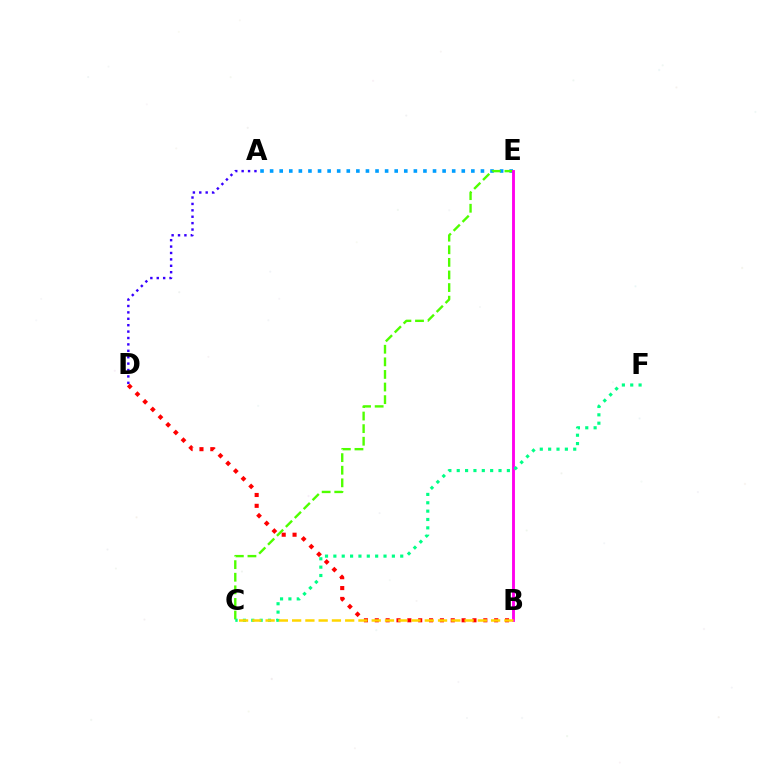{('A', 'D'): [{'color': '#3700ff', 'line_style': 'dotted', 'thickness': 1.74}], ('A', 'E'): [{'color': '#009eff', 'line_style': 'dotted', 'thickness': 2.6}], ('C', 'E'): [{'color': '#4fff00', 'line_style': 'dashed', 'thickness': 1.71}], ('B', 'D'): [{'color': '#ff0000', 'line_style': 'dotted', 'thickness': 2.95}], ('B', 'E'): [{'color': '#ff00ed', 'line_style': 'solid', 'thickness': 2.07}], ('C', 'F'): [{'color': '#00ff86', 'line_style': 'dotted', 'thickness': 2.27}], ('B', 'C'): [{'color': '#ffd500', 'line_style': 'dashed', 'thickness': 1.8}]}